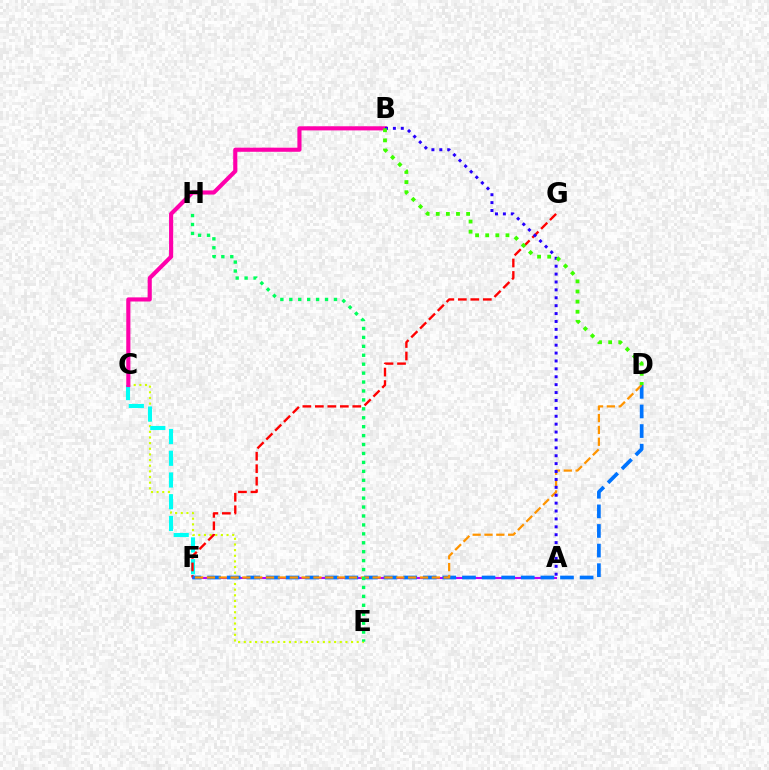{('A', 'F'): [{'color': '#b900ff', 'line_style': 'solid', 'thickness': 1.5}], ('C', 'E'): [{'color': '#d1ff00', 'line_style': 'dotted', 'thickness': 1.53}], ('C', 'F'): [{'color': '#00fff6', 'line_style': 'dashed', 'thickness': 2.95}], ('B', 'C'): [{'color': '#ff00ac', 'line_style': 'solid', 'thickness': 2.97}], ('F', 'G'): [{'color': '#ff0000', 'line_style': 'dashed', 'thickness': 1.7}], ('D', 'F'): [{'color': '#0074ff', 'line_style': 'dashed', 'thickness': 2.66}, {'color': '#ff9400', 'line_style': 'dashed', 'thickness': 1.61}], ('A', 'B'): [{'color': '#2500ff', 'line_style': 'dotted', 'thickness': 2.15}], ('B', 'D'): [{'color': '#3dff00', 'line_style': 'dotted', 'thickness': 2.75}], ('E', 'H'): [{'color': '#00ff5c', 'line_style': 'dotted', 'thickness': 2.43}]}